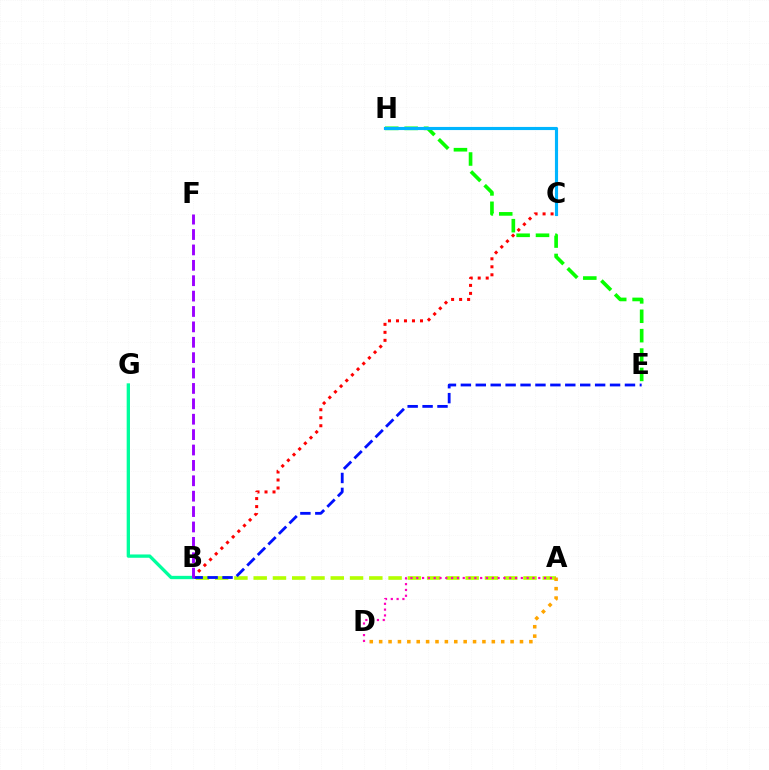{('A', 'B'): [{'color': '#b3ff00', 'line_style': 'dashed', 'thickness': 2.62}], ('B', 'E'): [{'color': '#0010ff', 'line_style': 'dashed', 'thickness': 2.03}], ('E', 'H'): [{'color': '#08ff00', 'line_style': 'dashed', 'thickness': 2.63}], ('A', 'D'): [{'color': '#ff00bd', 'line_style': 'dotted', 'thickness': 1.58}, {'color': '#ffa500', 'line_style': 'dotted', 'thickness': 2.55}], ('C', 'H'): [{'color': '#00b5ff', 'line_style': 'solid', 'thickness': 2.26}], ('B', 'C'): [{'color': '#ff0000', 'line_style': 'dotted', 'thickness': 2.17}], ('B', 'G'): [{'color': '#00ff9d', 'line_style': 'solid', 'thickness': 2.39}], ('B', 'F'): [{'color': '#9b00ff', 'line_style': 'dashed', 'thickness': 2.09}]}